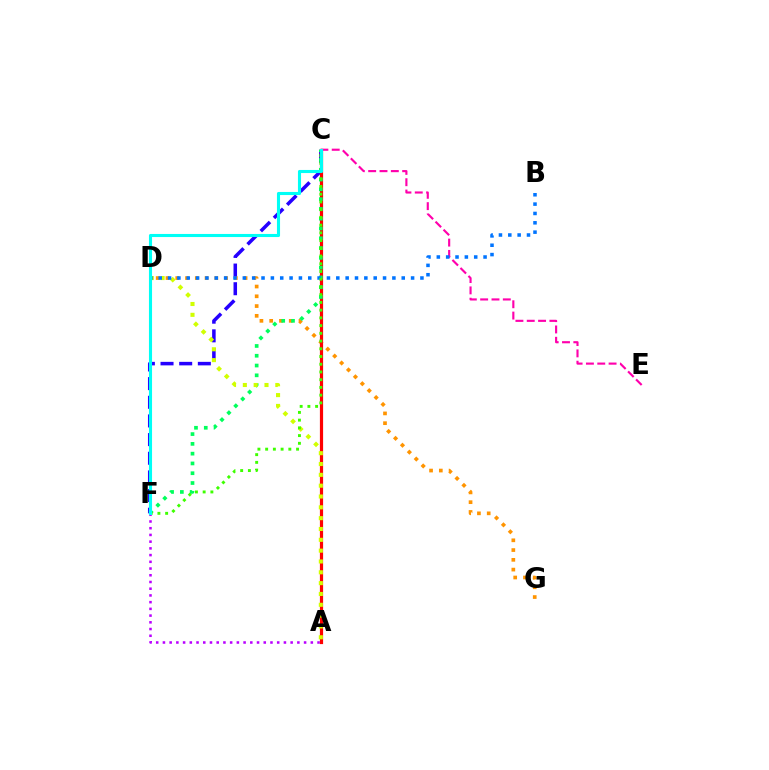{('D', 'G'): [{'color': '#ff9400', 'line_style': 'dotted', 'thickness': 2.65}], ('A', 'F'): [{'color': '#b900ff', 'line_style': 'dotted', 'thickness': 1.83}], ('C', 'F'): [{'color': '#2500ff', 'line_style': 'dashed', 'thickness': 2.53}, {'color': '#00ff5c', 'line_style': 'dotted', 'thickness': 2.66}, {'color': '#3dff00', 'line_style': 'dotted', 'thickness': 2.1}, {'color': '#00fff6', 'line_style': 'solid', 'thickness': 2.23}], ('A', 'C'): [{'color': '#ff0000', 'line_style': 'solid', 'thickness': 2.3}], ('C', 'E'): [{'color': '#ff00ac', 'line_style': 'dashed', 'thickness': 1.54}], ('A', 'D'): [{'color': '#d1ff00', 'line_style': 'dotted', 'thickness': 2.94}], ('B', 'D'): [{'color': '#0074ff', 'line_style': 'dotted', 'thickness': 2.54}]}